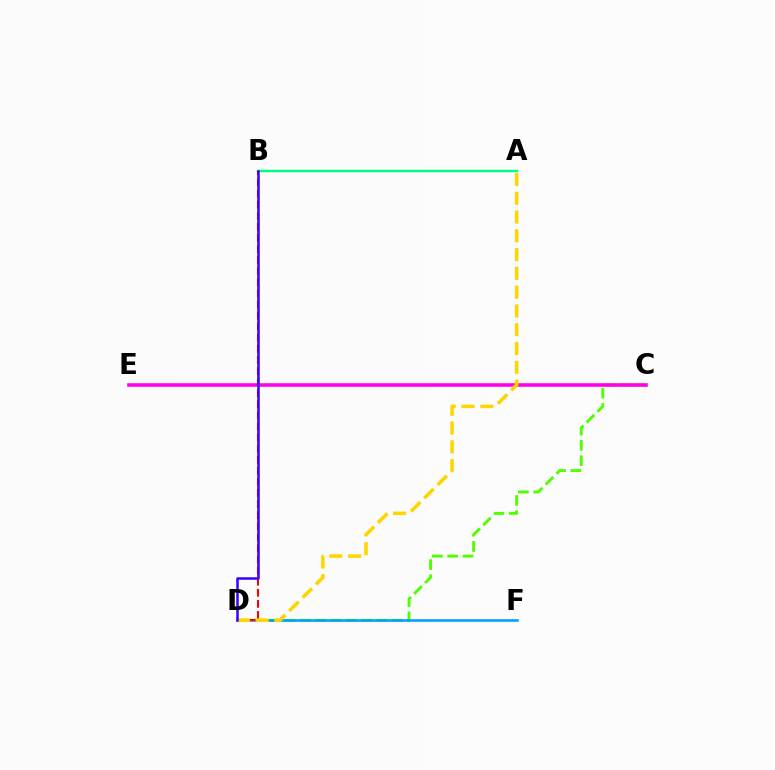{('C', 'D'): [{'color': '#4fff00', 'line_style': 'dashed', 'thickness': 2.08}], ('A', 'B'): [{'color': '#00ff86', 'line_style': 'solid', 'thickness': 1.79}], ('D', 'F'): [{'color': '#009eff', 'line_style': 'solid', 'thickness': 1.85}], ('C', 'E'): [{'color': '#ff00ed', 'line_style': 'solid', 'thickness': 2.57}], ('B', 'D'): [{'color': '#ff0000', 'line_style': 'dashed', 'thickness': 1.51}, {'color': '#3700ff', 'line_style': 'solid', 'thickness': 1.8}], ('A', 'D'): [{'color': '#ffd500', 'line_style': 'dashed', 'thickness': 2.55}]}